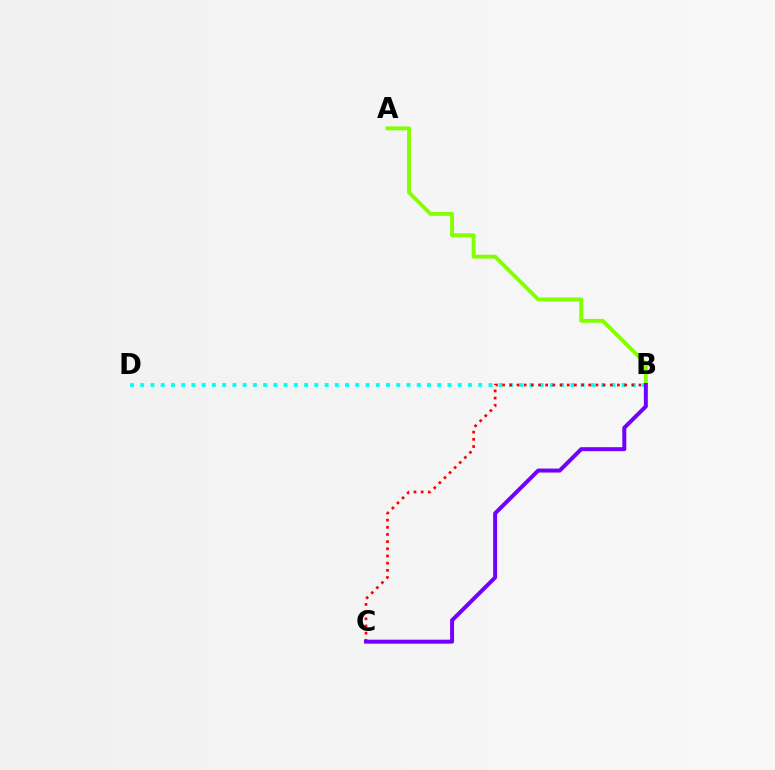{('A', 'B'): [{'color': '#84ff00', 'line_style': 'solid', 'thickness': 2.8}], ('B', 'D'): [{'color': '#00fff6', 'line_style': 'dotted', 'thickness': 2.78}], ('B', 'C'): [{'color': '#ff0000', 'line_style': 'dotted', 'thickness': 1.95}, {'color': '#7200ff', 'line_style': 'solid', 'thickness': 2.86}]}